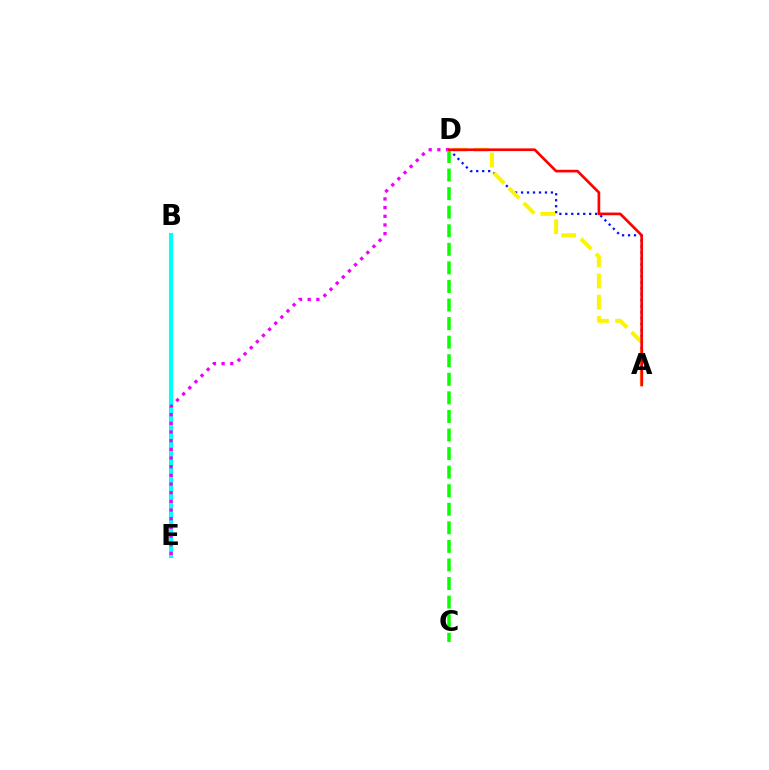{('A', 'D'): [{'color': '#0010ff', 'line_style': 'dotted', 'thickness': 1.62}, {'color': '#fcf500', 'line_style': 'dashed', 'thickness': 2.87}, {'color': '#ff0000', 'line_style': 'solid', 'thickness': 1.93}], ('B', 'E'): [{'color': '#00fff6', 'line_style': 'solid', 'thickness': 2.96}], ('D', 'E'): [{'color': '#ee00ff', 'line_style': 'dotted', 'thickness': 2.36}], ('C', 'D'): [{'color': '#08ff00', 'line_style': 'dashed', 'thickness': 2.52}]}